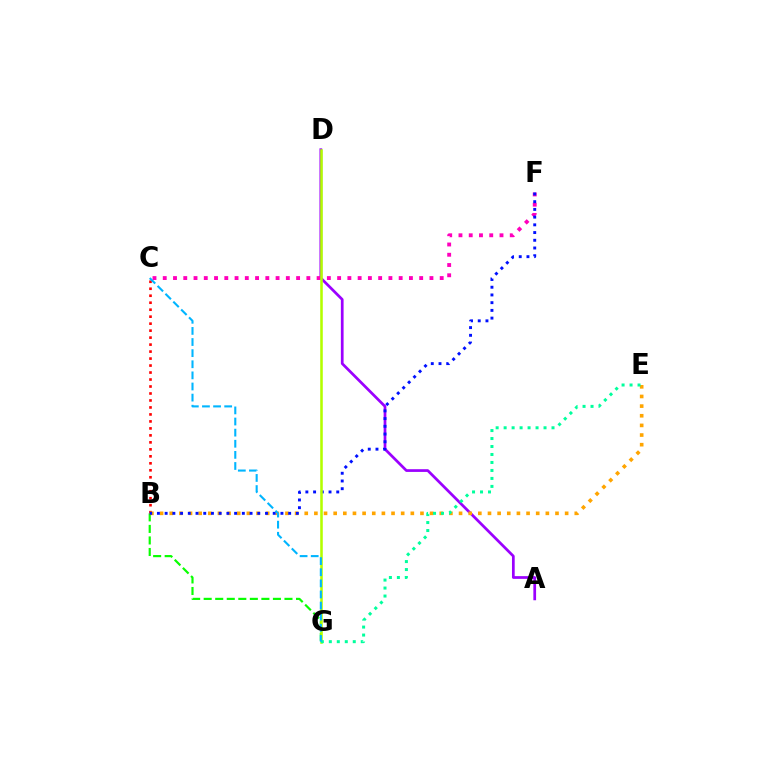{('B', 'G'): [{'color': '#08ff00', 'line_style': 'dashed', 'thickness': 1.57}], ('A', 'D'): [{'color': '#9b00ff', 'line_style': 'solid', 'thickness': 1.96}], ('C', 'F'): [{'color': '#ff00bd', 'line_style': 'dotted', 'thickness': 2.79}], ('B', 'C'): [{'color': '#ff0000', 'line_style': 'dotted', 'thickness': 1.9}], ('B', 'E'): [{'color': '#ffa500', 'line_style': 'dotted', 'thickness': 2.62}], ('B', 'F'): [{'color': '#0010ff', 'line_style': 'dotted', 'thickness': 2.1}], ('D', 'G'): [{'color': '#b3ff00', 'line_style': 'solid', 'thickness': 1.85}], ('E', 'G'): [{'color': '#00ff9d', 'line_style': 'dotted', 'thickness': 2.17}], ('C', 'G'): [{'color': '#00b5ff', 'line_style': 'dashed', 'thickness': 1.51}]}